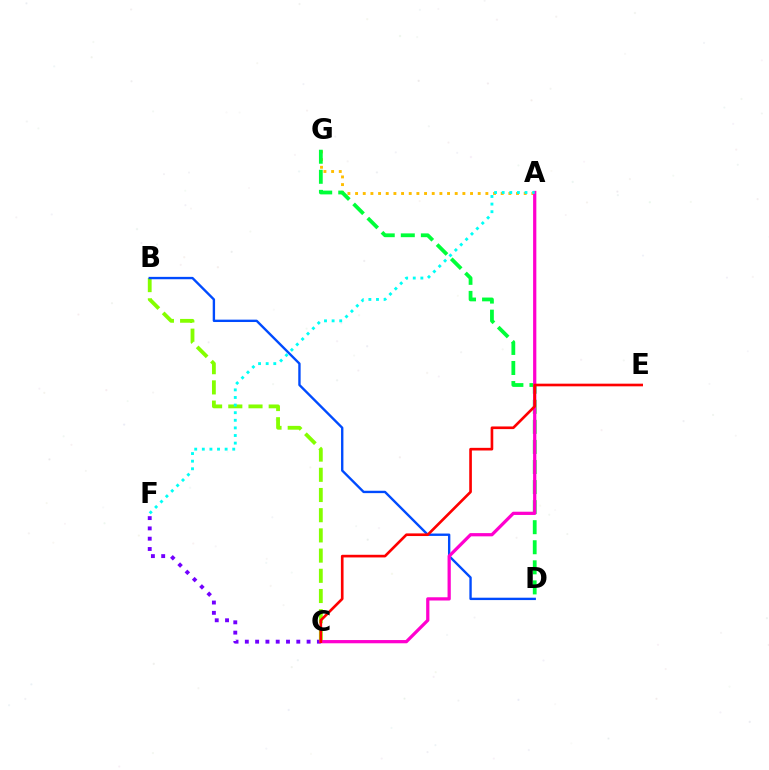{('A', 'G'): [{'color': '#ffbd00', 'line_style': 'dotted', 'thickness': 2.08}], ('C', 'F'): [{'color': '#7200ff', 'line_style': 'dotted', 'thickness': 2.8}], ('B', 'C'): [{'color': '#84ff00', 'line_style': 'dashed', 'thickness': 2.74}], ('B', 'D'): [{'color': '#004bff', 'line_style': 'solid', 'thickness': 1.71}], ('D', 'G'): [{'color': '#00ff39', 'line_style': 'dashed', 'thickness': 2.73}], ('A', 'C'): [{'color': '#ff00cf', 'line_style': 'solid', 'thickness': 2.33}], ('C', 'E'): [{'color': '#ff0000', 'line_style': 'solid', 'thickness': 1.91}], ('A', 'F'): [{'color': '#00fff6', 'line_style': 'dotted', 'thickness': 2.07}]}